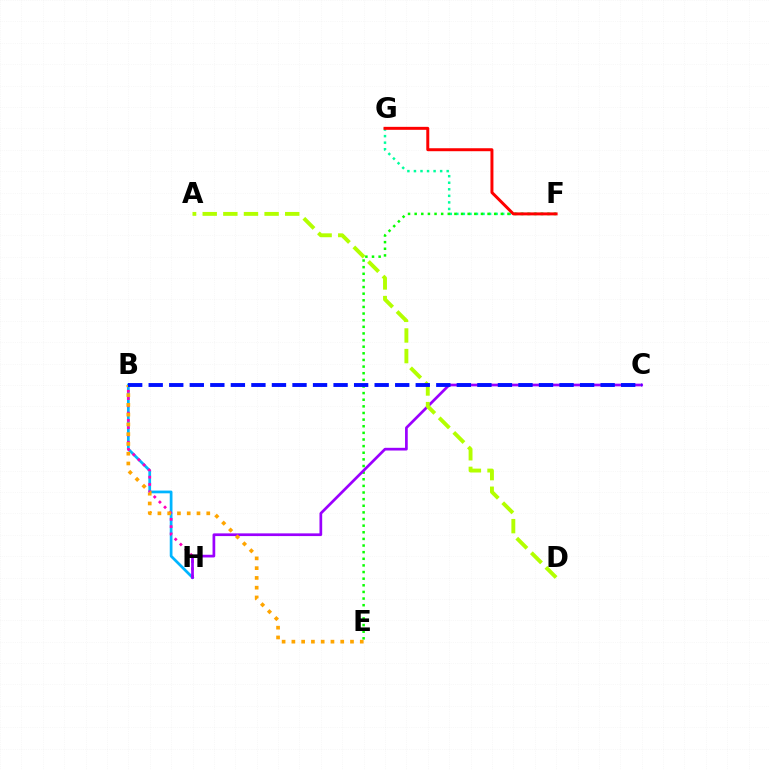{('B', 'H'): [{'color': '#00b5ff', 'line_style': 'solid', 'thickness': 1.97}, {'color': '#ff00bd', 'line_style': 'dotted', 'thickness': 1.98}], ('F', 'G'): [{'color': '#00ff9d', 'line_style': 'dotted', 'thickness': 1.78}, {'color': '#ff0000', 'line_style': 'solid', 'thickness': 2.14}], ('E', 'F'): [{'color': '#08ff00', 'line_style': 'dotted', 'thickness': 1.8}], ('C', 'H'): [{'color': '#9b00ff', 'line_style': 'solid', 'thickness': 1.95}], ('A', 'D'): [{'color': '#b3ff00', 'line_style': 'dashed', 'thickness': 2.8}], ('B', 'E'): [{'color': '#ffa500', 'line_style': 'dotted', 'thickness': 2.65}], ('B', 'C'): [{'color': '#0010ff', 'line_style': 'dashed', 'thickness': 2.79}]}